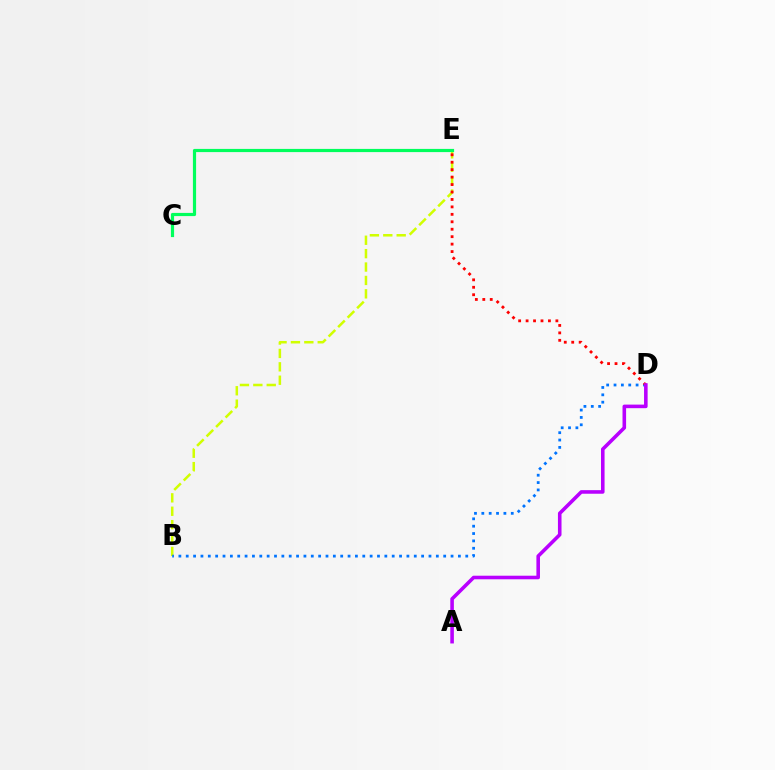{('B', 'E'): [{'color': '#d1ff00', 'line_style': 'dashed', 'thickness': 1.82}], ('B', 'D'): [{'color': '#0074ff', 'line_style': 'dotted', 'thickness': 2.0}], ('D', 'E'): [{'color': '#ff0000', 'line_style': 'dotted', 'thickness': 2.02}], ('C', 'E'): [{'color': '#00ff5c', 'line_style': 'solid', 'thickness': 2.3}], ('A', 'D'): [{'color': '#b900ff', 'line_style': 'solid', 'thickness': 2.58}]}